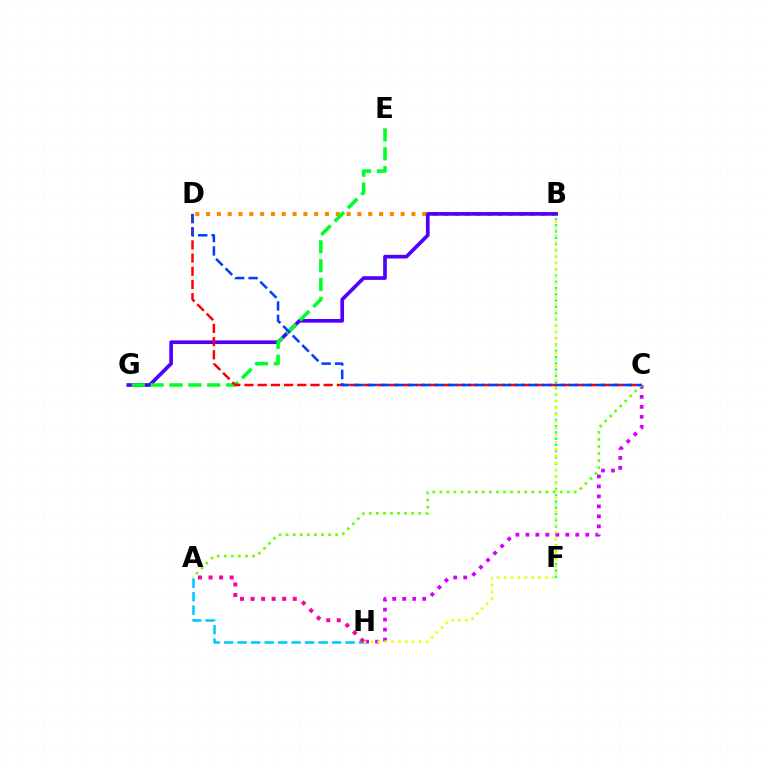{('B', 'F'): [{'color': '#00ffaf', 'line_style': 'dotted', 'thickness': 1.71}], ('B', 'D'): [{'color': '#ff8800', 'line_style': 'dotted', 'thickness': 2.94}], ('A', 'H'): [{'color': '#00c7ff', 'line_style': 'dashed', 'thickness': 1.83}, {'color': '#ff00a0', 'line_style': 'dotted', 'thickness': 2.87}], ('C', 'H'): [{'color': '#d600ff', 'line_style': 'dotted', 'thickness': 2.71}], ('B', 'H'): [{'color': '#eeff00', 'line_style': 'dotted', 'thickness': 1.87}], ('B', 'G'): [{'color': '#4f00ff', 'line_style': 'solid', 'thickness': 2.64}], ('E', 'G'): [{'color': '#00ff27', 'line_style': 'dashed', 'thickness': 2.56}], ('C', 'D'): [{'color': '#ff0000', 'line_style': 'dashed', 'thickness': 1.79}, {'color': '#003fff', 'line_style': 'dashed', 'thickness': 1.83}], ('A', 'C'): [{'color': '#66ff00', 'line_style': 'dotted', 'thickness': 1.92}]}